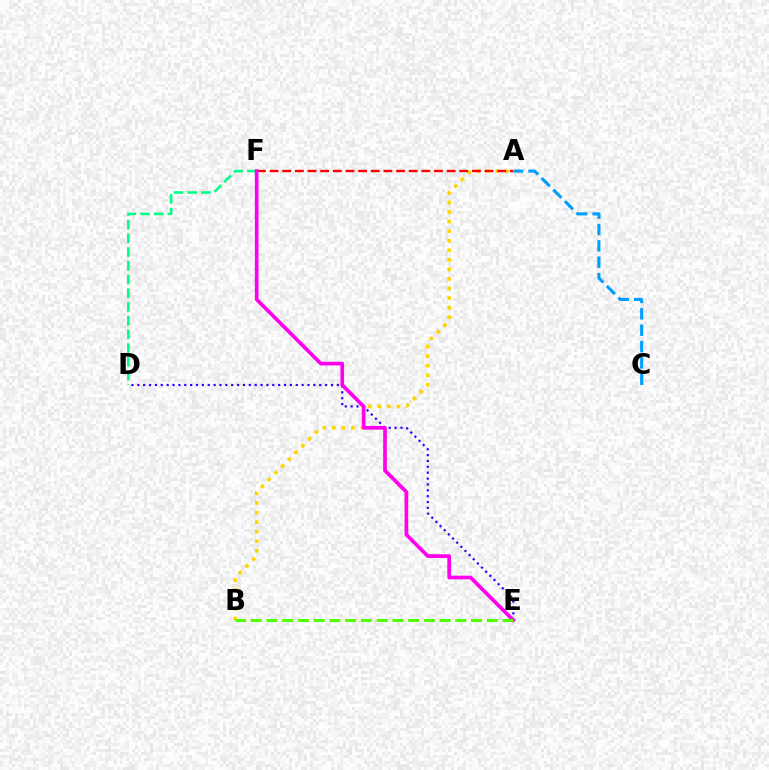{('D', 'E'): [{'color': '#3700ff', 'line_style': 'dotted', 'thickness': 1.59}], ('D', 'F'): [{'color': '#00ff86', 'line_style': 'dashed', 'thickness': 1.86}], ('A', 'B'): [{'color': '#ffd500', 'line_style': 'dotted', 'thickness': 2.6}], ('A', 'C'): [{'color': '#009eff', 'line_style': 'dashed', 'thickness': 2.22}], ('A', 'F'): [{'color': '#ff0000', 'line_style': 'dashed', 'thickness': 1.72}], ('E', 'F'): [{'color': '#ff00ed', 'line_style': 'solid', 'thickness': 2.65}], ('B', 'E'): [{'color': '#4fff00', 'line_style': 'dashed', 'thickness': 2.14}]}